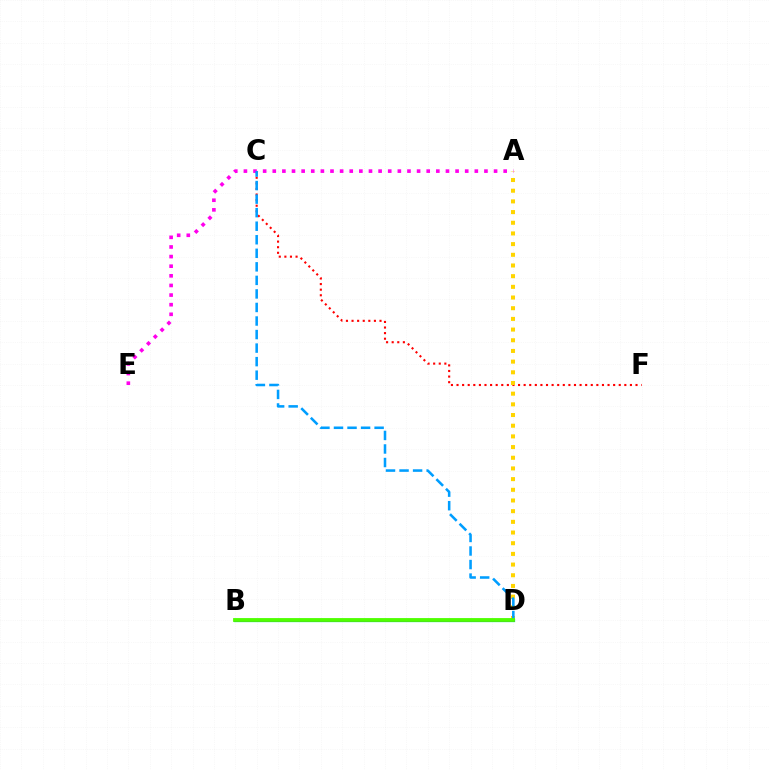{('C', 'F'): [{'color': '#ff0000', 'line_style': 'dotted', 'thickness': 1.52}], ('B', 'D'): [{'color': '#00ff86', 'line_style': 'solid', 'thickness': 2.37}, {'color': '#3700ff', 'line_style': 'solid', 'thickness': 2.06}, {'color': '#4fff00', 'line_style': 'solid', 'thickness': 2.74}], ('A', 'D'): [{'color': '#ffd500', 'line_style': 'dotted', 'thickness': 2.9}], ('A', 'E'): [{'color': '#ff00ed', 'line_style': 'dotted', 'thickness': 2.61}], ('C', 'D'): [{'color': '#009eff', 'line_style': 'dashed', 'thickness': 1.84}]}